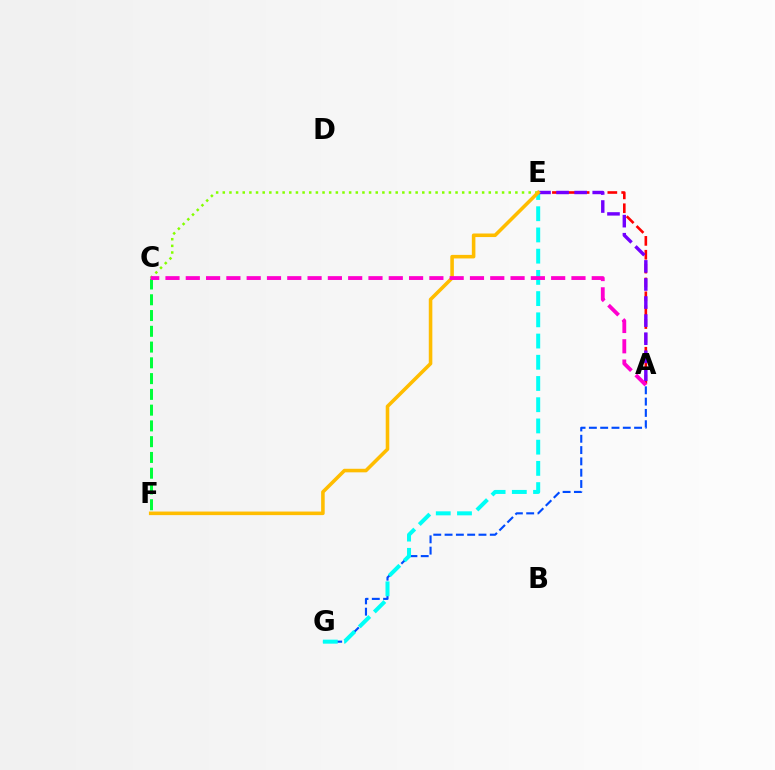{('A', 'G'): [{'color': '#004bff', 'line_style': 'dashed', 'thickness': 1.54}], ('E', 'G'): [{'color': '#00fff6', 'line_style': 'dashed', 'thickness': 2.88}], ('C', 'E'): [{'color': '#84ff00', 'line_style': 'dotted', 'thickness': 1.81}], ('C', 'F'): [{'color': '#00ff39', 'line_style': 'dashed', 'thickness': 2.14}], ('A', 'E'): [{'color': '#ff0000', 'line_style': 'dashed', 'thickness': 1.88}, {'color': '#7200ff', 'line_style': 'dashed', 'thickness': 2.46}], ('E', 'F'): [{'color': '#ffbd00', 'line_style': 'solid', 'thickness': 2.57}], ('A', 'C'): [{'color': '#ff00cf', 'line_style': 'dashed', 'thickness': 2.76}]}